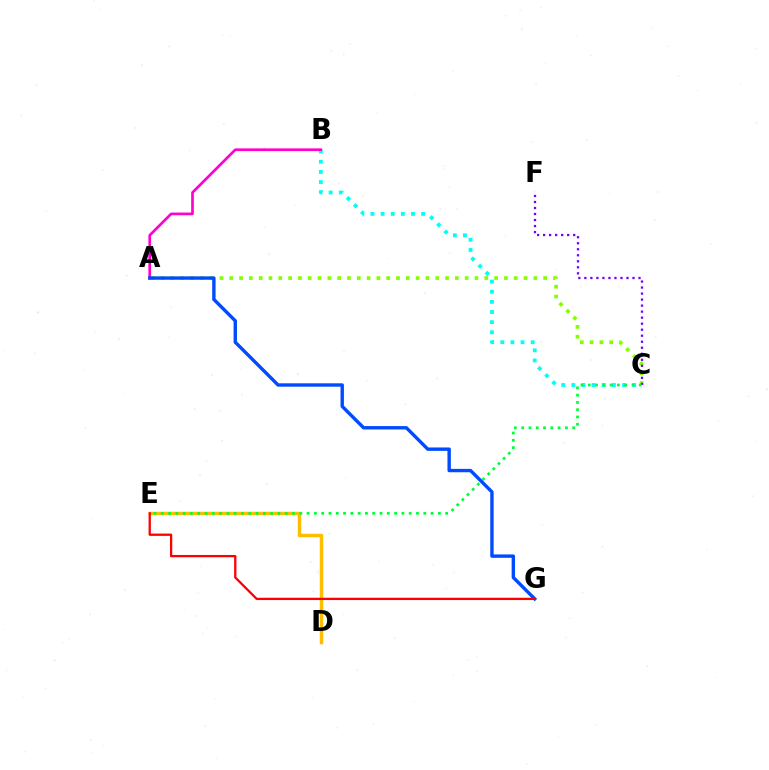{('D', 'E'): [{'color': '#ffbd00', 'line_style': 'solid', 'thickness': 2.5}], ('A', 'C'): [{'color': '#84ff00', 'line_style': 'dotted', 'thickness': 2.67}], ('B', 'C'): [{'color': '#00fff6', 'line_style': 'dotted', 'thickness': 2.75}], ('C', 'F'): [{'color': '#7200ff', 'line_style': 'dotted', 'thickness': 1.64}], ('C', 'E'): [{'color': '#00ff39', 'line_style': 'dotted', 'thickness': 1.98}], ('A', 'B'): [{'color': '#ff00cf', 'line_style': 'solid', 'thickness': 1.93}], ('A', 'G'): [{'color': '#004bff', 'line_style': 'solid', 'thickness': 2.44}], ('E', 'G'): [{'color': '#ff0000', 'line_style': 'solid', 'thickness': 1.65}]}